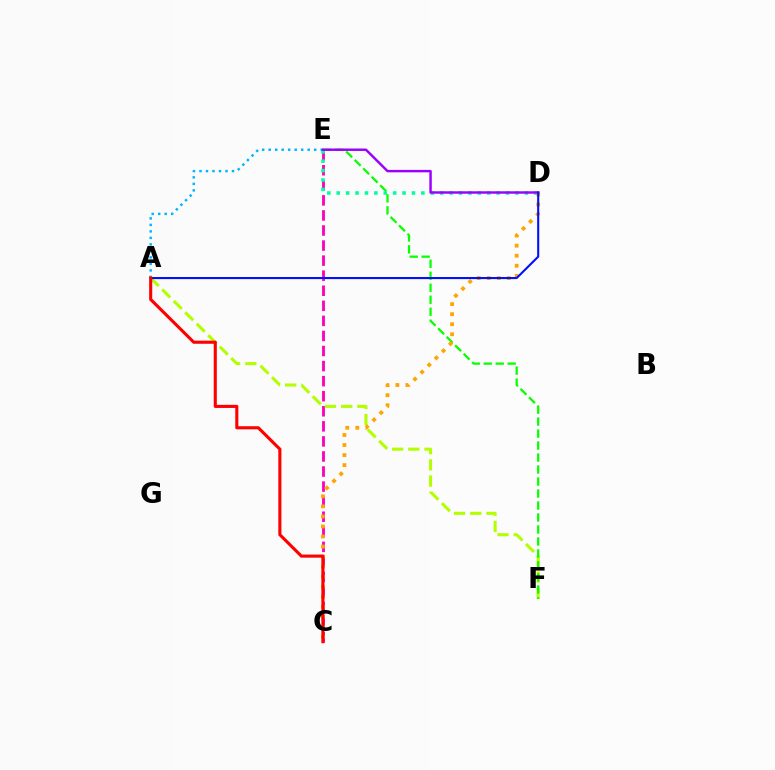{('C', 'E'): [{'color': '#ff00bd', 'line_style': 'dashed', 'thickness': 2.05}], ('A', 'F'): [{'color': '#b3ff00', 'line_style': 'dashed', 'thickness': 2.2}], ('E', 'F'): [{'color': '#08ff00', 'line_style': 'dashed', 'thickness': 1.63}], ('D', 'E'): [{'color': '#00ff9d', 'line_style': 'dotted', 'thickness': 2.56}, {'color': '#9b00ff', 'line_style': 'solid', 'thickness': 1.76}], ('C', 'D'): [{'color': '#ffa500', 'line_style': 'dotted', 'thickness': 2.73}], ('A', 'E'): [{'color': '#00b5ff', 'line_style': 'dotted', 'thickness': 1.77}], ('A', 'D'): [{'color': '#0010ff', 'line_style': 'solid', 'thickness': 1.5}], ('A', 'C'): [{'color': '#ff0000', 'line_style': 'solid', 'thickness': 2.23}]}